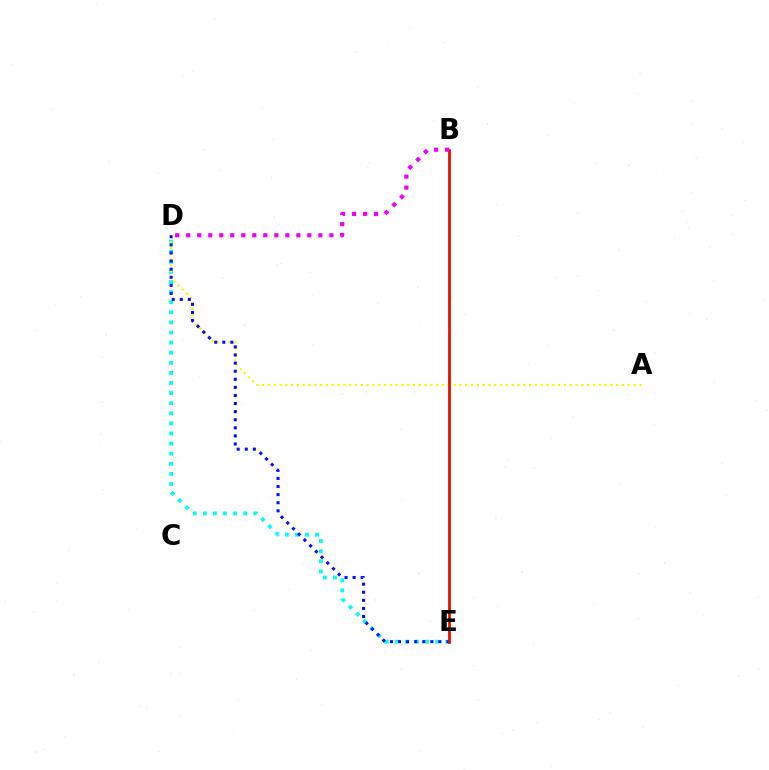{('B', 'E'): [{'color': '#08ff00', 'line_style': 'solid', 'thickness': 1.81}, {'color': '#ff0000', 'line_style': 'solid', 'thickness': 1.88}], ('D', 'E'): [{'color': '#00fff6', 'line_style': 'dotted', 'thickness': 2.74}, {'color': '#0010ff', 'line_style': 'dotted', 'thickness': 2.2}], ('A', 'D'): [{'color': '#fcf500', 'line_style': 'dotted', 'thickness': 1.58}], ('B', 'D'): [{'color': '#ee00ff', 'line_style': 'dotted', 'thickness': 2.99}]}